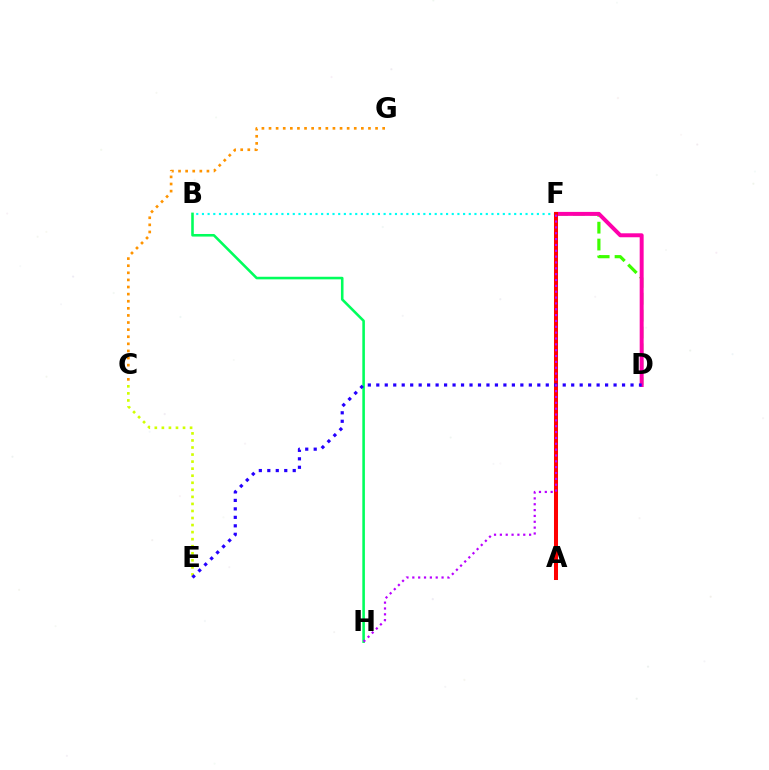{('A', 'F'): [{'color': '#0074ff', 'line_style': 'dotted', 'thickness': 2.83}, {'color': '#ff0000', 'line_style': 'solid', 'thickness': 2.89}], ('D', 'F'): [{'color': '#3dff00', 'line_style': 'dashed', 'thickness': 2.29}, {'color': '#ff00ac', 'line_style': 'solid', 'thickness': 2.85}], ('C', 'G'): [{'color': '#ff9400', 'line_style': 'dotted', 'thickness': 1.93}], ('C', 'E'): [{'color': '#d1ff00', 'line_style': 'dotted', 'thickness': 1.92}], ('B', 'F'): [{'color': '#00fff6', 'line_style': 'dotted', 'thickness': 1.54}], ('B', 'H'): [{'color': '#00ff5c', 'line_style': 'solid', 'thickness': 1.86}], ('D', 'E'): [{'color': '#2500ff', 'line_style': 'dotted', 'thickness': 2.3}], ('F', 'H'): [{'color': '#b900ff', 'line_style': 'dotted', 'thickness': 1.59}]}